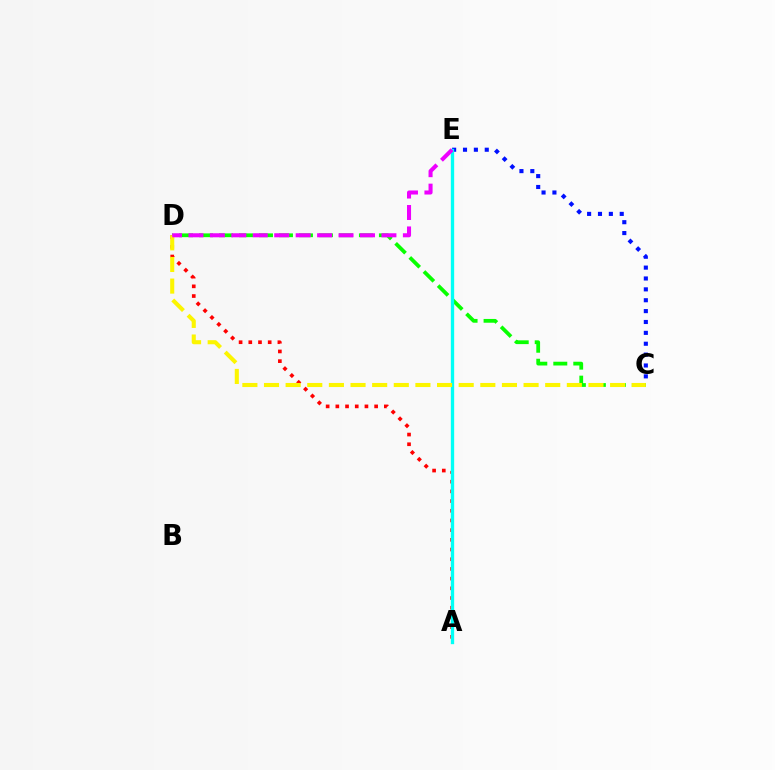{('A', 'D'): [{'color': '#ff0000', 'line_style': 'dotted', 'thickness': 2.63}], ('C', 'E'): [{'color': '#0010ff', 'line_style': 'dotted', 'thickness': 2.95}], ('C', 'D'): [{'color': '#08ff00', 'line_style': 'dashed', 'thickness': 2.72}, {'color': '#fcf500', 'line_style': 'dashed', 'thickness': 2.94}], ('A', 'E'): [{'color': '#00fff6', 'line_style': 'solid', 'thickness': 2.39}], ('D', 'E'): [{'color': '#ee00ff', 'line_style': 'dashed', 'thickness': 2.91}]}